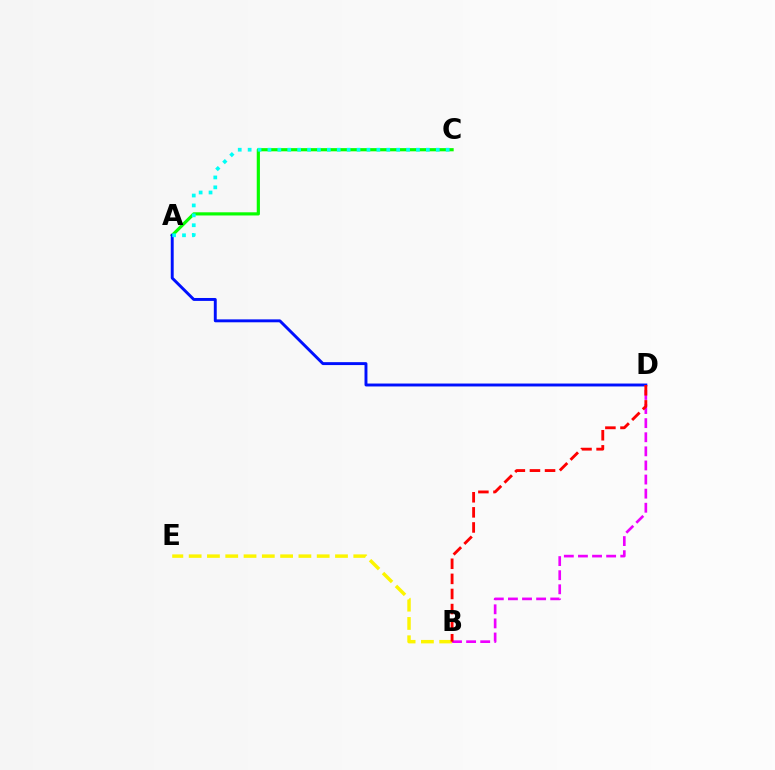{('A', 'C'): [{'color': '#08ff00', 'line_style': 'solid', 'thickness': 2.29}, {'color': '#00fff6', 'line_style': 'dotted', 'thickness': 2.69}], ('A', 'D'): [{'color': '#0010ff', 'line_style': 'solid', 'thickness': 2.1}], ('B', 'E'): [{'color': '#fcf500', 'line_style': 'dashed', 'thickness': 2.48}], ('B', 'D'): [{'color': '#ee00ff', 'line_style': 'dashed', 'thickness': 1.92}, {'color': '#ff0000', 'line_style': 'dashed', 'thickness': 2.05}]}